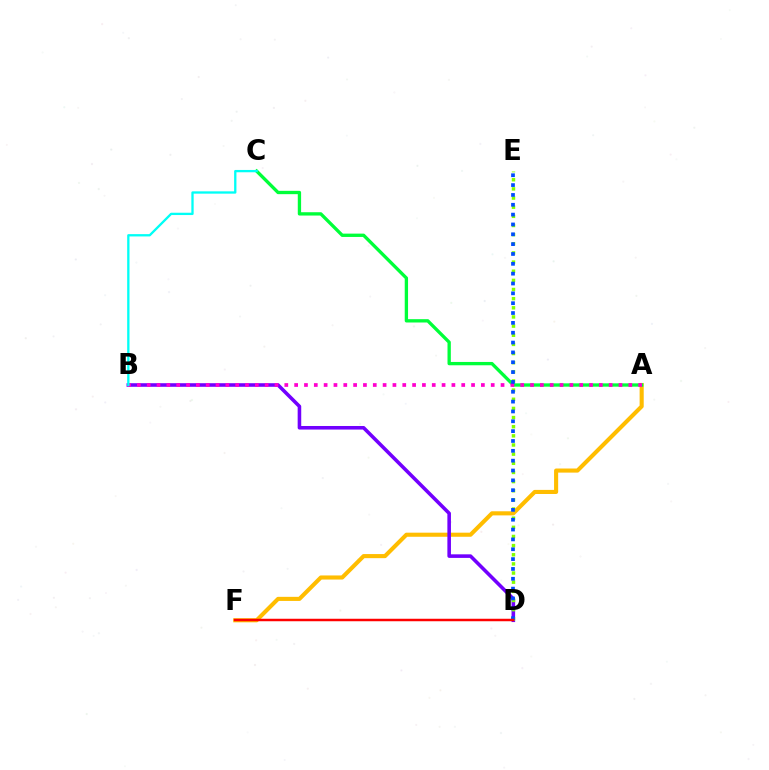{('A', 'F'): [{'color': '#ffbd00', 'line_style': 'solid', 'thickness': 2.95}], ('B', 'D'): [{'color': '#7200ff', 'line_style': 'solid', 'thickness': 2.57}], ('A', 'C'): [{'color': '#00ff39', 'line_style': 'solid', 'thickness': 2.39}], ('A', 'B'): [{'color': '#ff00cf', 'line_style': 'dotted', 'thickness': 2.67}], ('D', 'E'): [{'color': '#84ff00', 'line_style': 'dotted', 'thickness': 2.48}, {'color': '#004bff', 'line_style': 'dotted', 'thickness': 2.67}], ('B', 'C'): [{'color': '#00fff6', 'line_style': 'solid', 'thickness': 1.66}], ('D', 'F'): [{'color': '#ff0000', 'line_style': 'solid', 'thickness': 1.79}]}